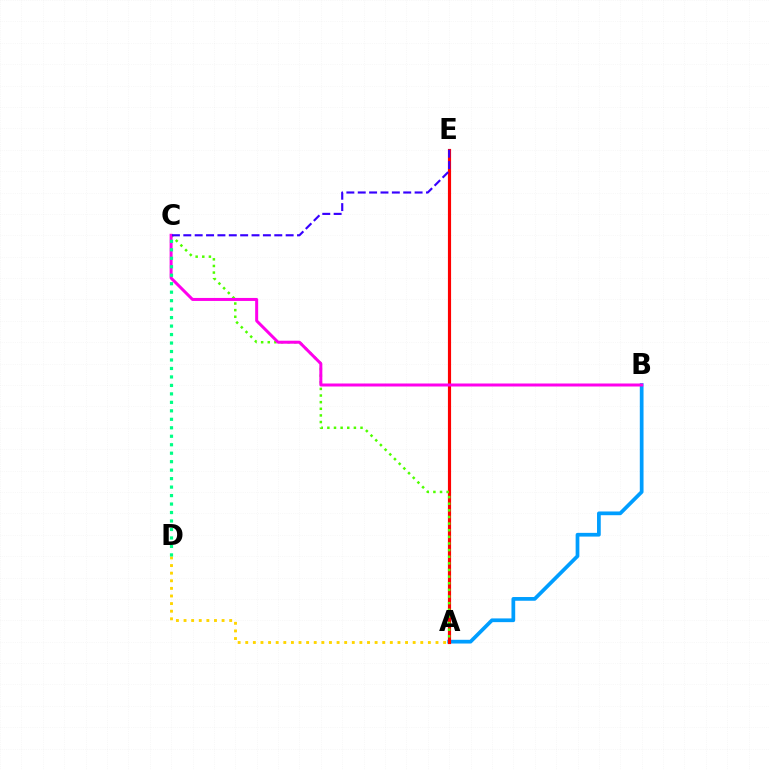{('A', 'B'): [{'color': '#009eff', 'line_style': 'solid', 'thickness': 2.68}], ('A', 'E'): [{'color': '#ff0000', 'line_style': 'solid', 'thickness': 2.27}], ('A', 'C'): [{'color': '#4fff00', 'line_style': 'dotted', 'thickness': 1.8}], ('A', 'D'): [{'color': '#ffd500', 'line_style': 'dotted', 'thickness': 2.07}], ('B', 'C'): [{'color': '#ff00ed', 'line_style': 'solid', 'thickness': 2.16}], ('C', 'E'): [{'color': '#3700ff', 'line_style': 'dashed', 'thickness': 1.54}], ('C', 'D'): [{'color': '#00ff86', 'line_style': 'dotted', 'thickness': 2.3}]}